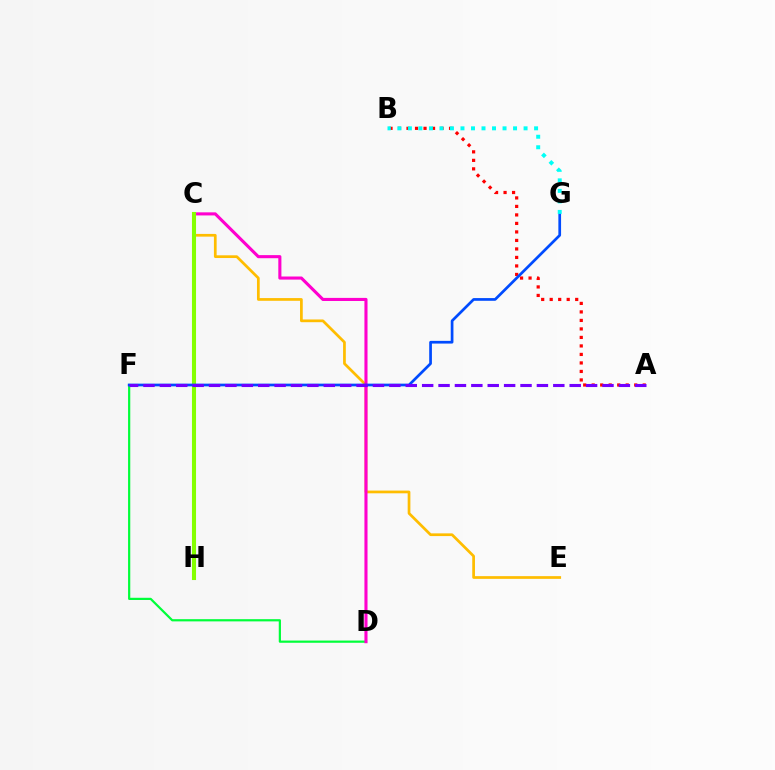{('C', 'E'): [{'color': '#ffbd00', 'line_style': 'solid', 'thickness': 1.96}], ('D', 'F'): [{'color': '#00ff39', 'line_style': 'solid', 'thickness': 1.59}], ('C', 'D'): [{'color': '#ff00cf', 'line_style': 'solid', 'thickness': 2.23}], ('C', 'H'): [{'color': '#84ff00', 'line_style': 'solid', 'thickness': 2.94}], ('A', 'B'): [{'color': '#ff0000', 'line_style': 'dotted', 'thickness': 2.31}], ('F', 'G'): [{'color': '#004bff', 'line_style': 'solid', 'thickness': 1.95}], ('A', 'F'): [{'color': '#7200ff', 'line_style': 'dashed', 'thickness': 2.23}], ('B', 'G'): [{'color': '#00fff6', 'line_style': 'dotted', 'thickness': 2.86}]}